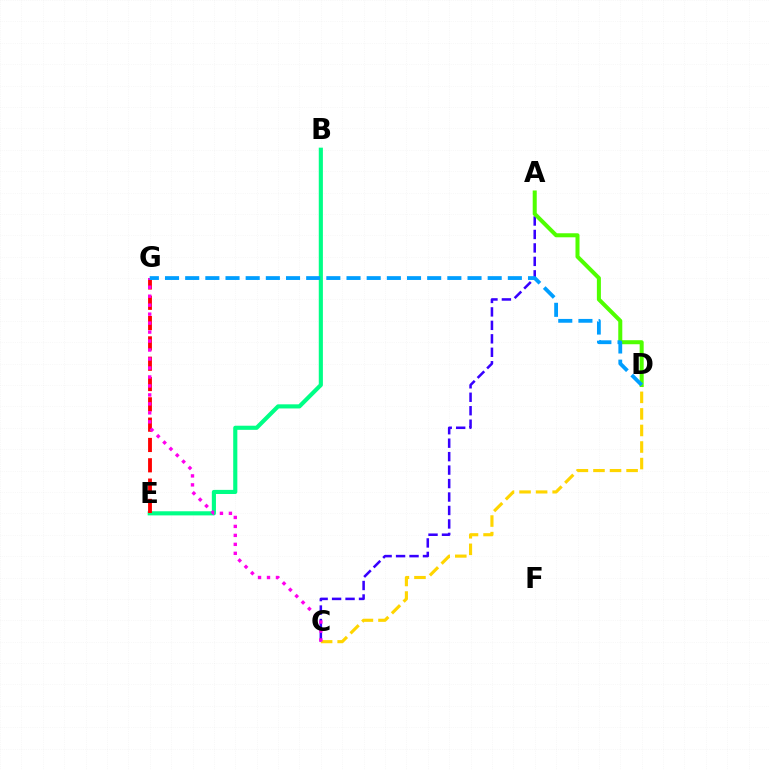{('B', 'E'): [{'color': '#00ff86', 'line_style': 'solid', 'thickness': 2.97}], ('A', 'C'): [{'color': '#3700ff', 'line_style': 'dashed', 'thickness': 1.83}], ('C', 'D'): [{'color': '#ffd500', 'line_style': 'dashed', 'thickness': 2.25}], ('E', 'G'): [{'color': '#ff0000', 'line_style': 'dashed', 'thickness': 2.76}], ('C', 'G'): [{'color': '#ff00ed', 'line_style': 'dotted', 'thickness': 2.44}], ('A', 'D'): [{'color': '#4fff00', 'line_style': 'solid', 'thickness': 2.9}], ('D', 'G'): [{'color': '#009eff', 'line_style': 'dashed', 'thickness': 2.74}]}